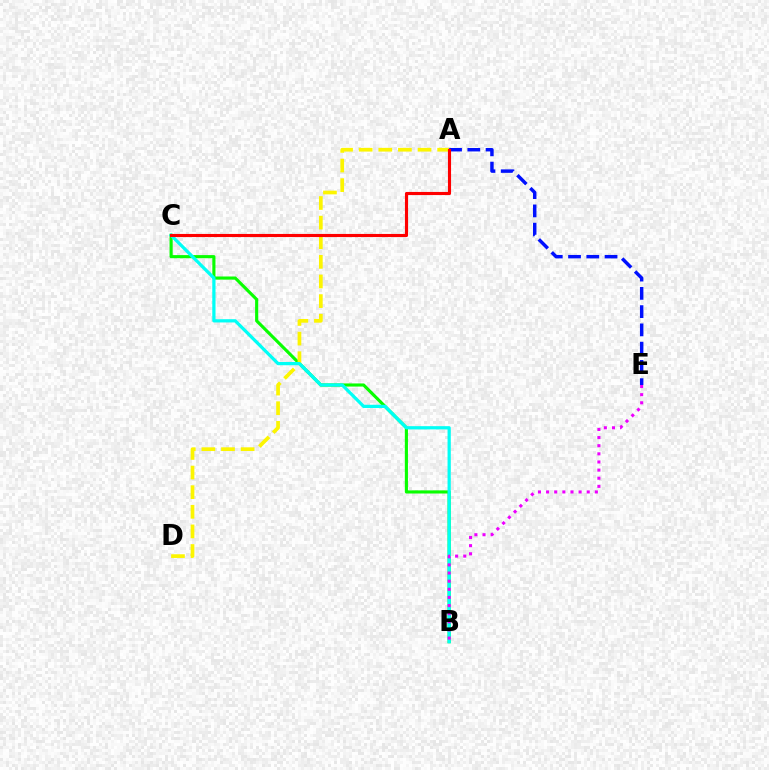{('B', 'C'): [{'color': '#08ff00', 'line_style': 'solid', 'thickness': 2.25}, {'color': '#00fff6', 'line_style': 'solid', 'thickness': 2.33}], ('A', 'D'): [{'color': '#fcf500', 'line_style': 'dashed', 'thickness': 2.67}], ('A', 'E'): [{'color': '#0010ff', 'line_style': 'dashed', 'thickness': 2.48}], ('B', 'E'): [{'color': '#ee00ff', 'line_style': 'dotted', 'thickness': 2.21}], ('A', 'C'): [{'color': '#ff0000', 'line_style': 'solid', 'thickness': 2.24}]}